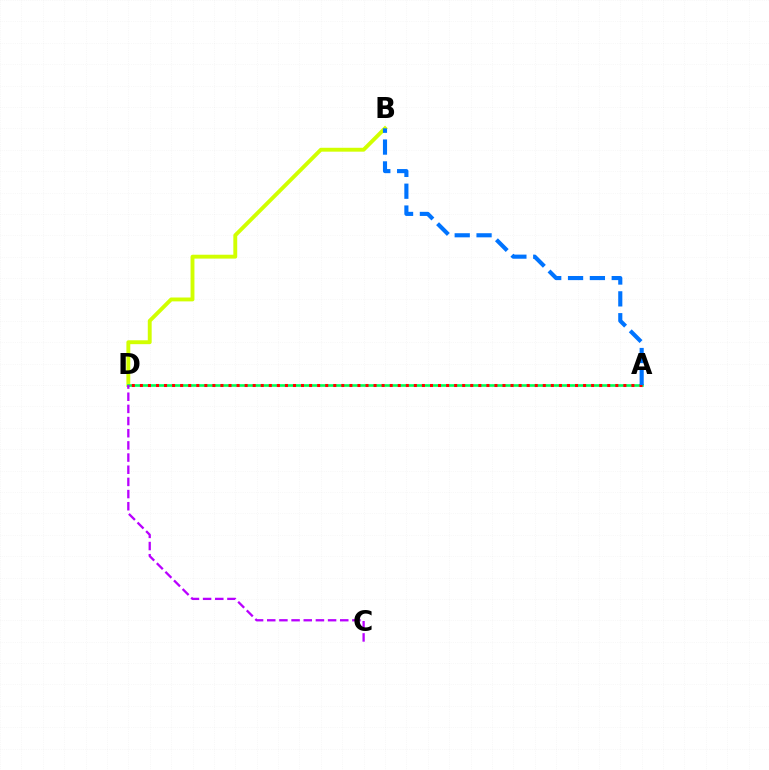{('B', 'D'): [{'color': '#d1ff00', 'line_style': 'solid', 'thickness': 2.79}], ('A', 'D'): [{'color': '#00ff5c', 'line_style': 'solid', 'thickness': 1.9}, {'color': '#ff0000', 'line_style': 'dotted', 'thickness': 2.19}], ('A', 'B'): [{'color': '#0074ff', 'line_style': 'dashed', 'thickness': 2.97}], ('C', 'D'): [{'color': '#b900ff', 'line_style': 'dashed', 'thickness': 1.65}]}